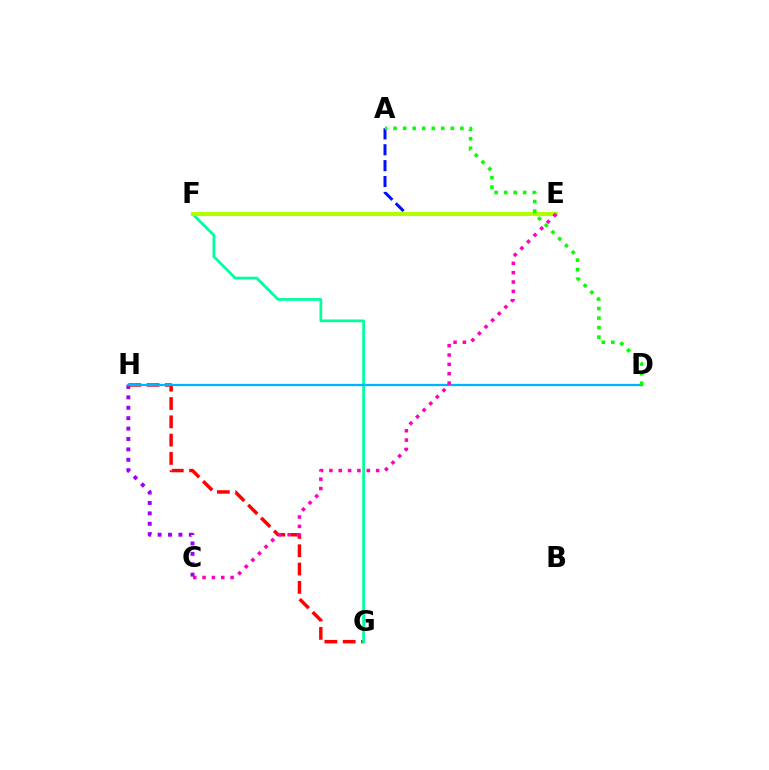{('E', 'F'): [{'color': '#ffa500', 'line_style': 'dotted', 'thickness': 2.75}, {'color': '#b3ff00', 'line_style': 'solid', 'thickness': 2.95}], ('C', 'H'): [{'color': '#9b00ff', 'line_style': 'dotted', 'thickness': 2.83}], ('G', 'H'): [{'color': '#ff0000', 'line_style': 'dashed', 'thickness': 2.49}], ('F', 'G'): [{'color': '#00ff9d', 'line_style': 'solid', 'thickness': 1.97}], ('A', 'E'): [{'color': '#0010ff', 'line_style': 'dashed', 'thickness': 2.16}], ('D', 'H'): [{'color': '#00b5ff', 'line_style': 'solid', 'thickness': 1.64}], ('C', 'E'): [{'color': '#ff00bd', 'line_style': 'dotted', 'thickness': 2.54}], ('A', 'D'): [{'color': '#08ff00', 'line_style': 'dotted', 'thickness': 2.59}]}